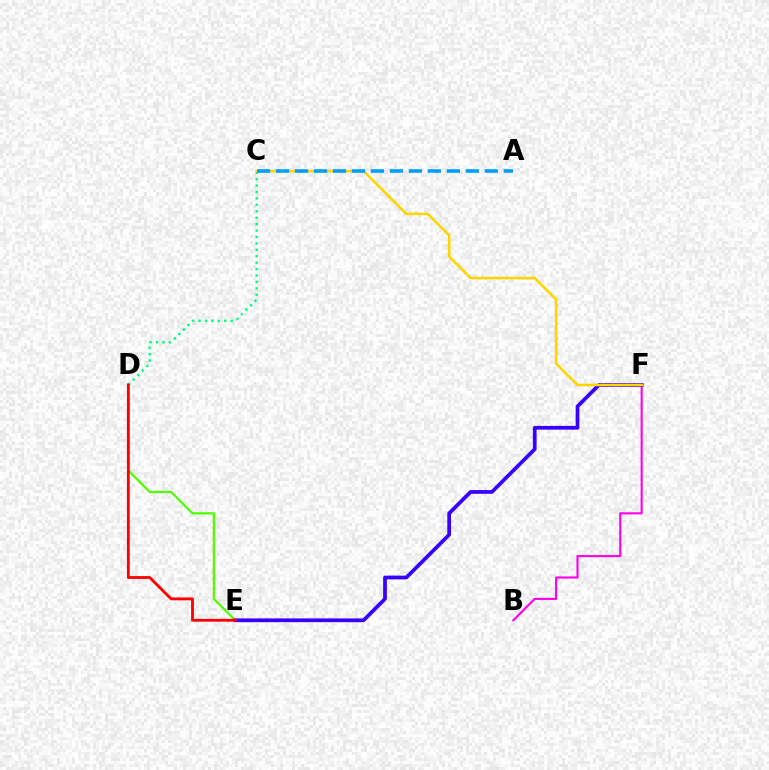{('D', 'E'): [{'color': '#4fff00', 'line_style': 'solid', 'thickness': 1.63}, {'color': '#ff0000', 'line_style': 'solid', 'thickness': 2.03}], ('B', 'F'): [{'color': '#ff00ed', 'line_style': 'solid', 'thickness': 1.53}], ('C', 'D'): [{'color': '#00ff86', 'line_style': 'dotted', 'thickness': 1.74}], ('E', 'F'): [{'color': '#3700ff', 'line_style': 'solid', 'thickness': 2.69}], ('C', 'F'): [{'color': '#ffd500', 'line_style': 'solid', 'thickness': 1.84}], ('A', 'C'): [{'color': '#009eff', 'line_style': 'dashed', 'thickness': 2.58}]}